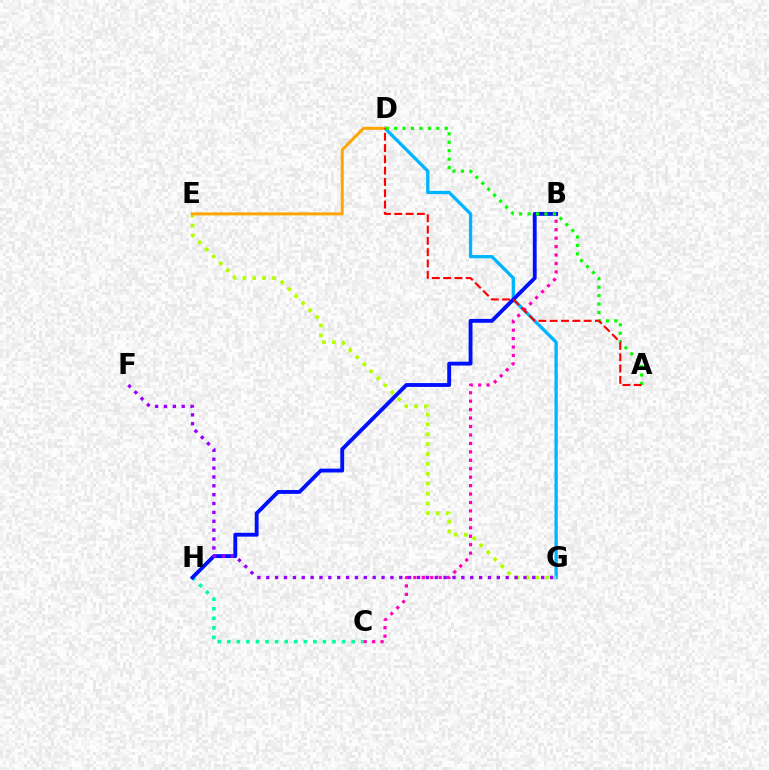{('C', 'H'): [{'color': '#00ff9d', 'line_style': 'dotted', 'thickness': 2.6}], ('D', 'G'): [{'color': '#00b5ff', 'line_style': 'solid', 'thickness': 2.37}], ('B', 'C'): [{'color': '#ff00bd', 'line_style': 'dotted', 'thickness': 2.29}], ('B', 'H'): [{'color': '#0010ff', 'line_style': 'solid', 'thickness': 2.78}], ('E', 'G'): [{'color': '#b3ff00', 'line_style': 'dotted', 'thickness': 2.69}], ('F', 'G'): [{'color': '#9b00ff', 'line_style': 'dotted', 'thickness': 2.41}], ('D', 'E'): [{'color': '#ffa500', 'line_style': 'solid', 'thickness': 2.14}], ('A', 'D'): [{'color': '#08ff00', 'line_style': 'dotted', 'thickness': 2.29}, {'color': '#ff0000', 'line_style': 'dashed', 'thickness': 1.54}]}